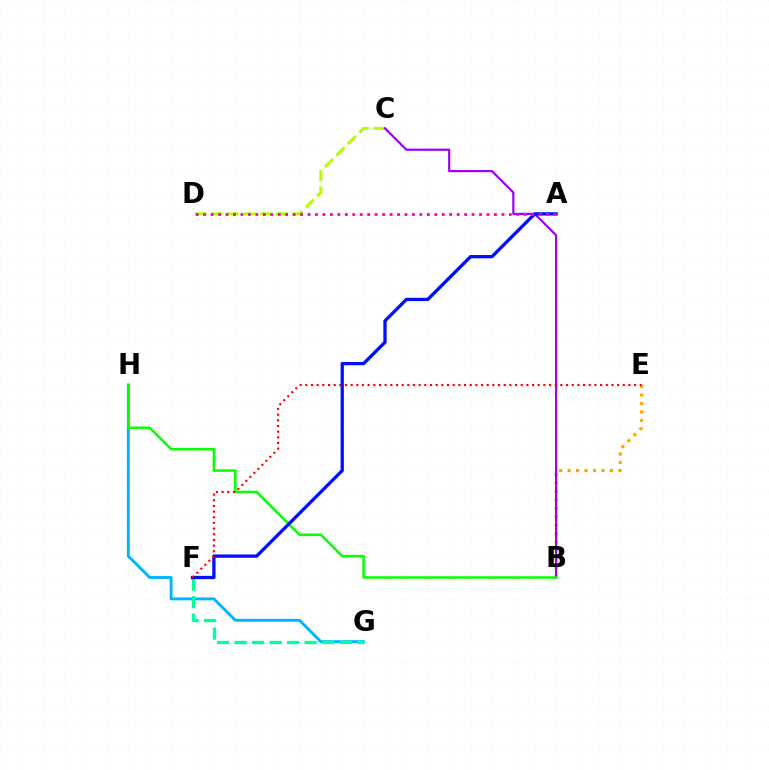{('B', 'E'): [{'color': '#ffa500', 'line_style': 'dotted', 'thickness': 2.3}], ('G', 'H'): [{'color': '#00b5ff', 'line_style': 'solid', 'thickness': 2.09}], ('F', 'G'): [{'color': '#00ff9d', 'line_style': 'dashed', 'thickness': 2.38}], ('C', 'D'): [{'color': '#b3ff00', 'line_style': 'dashed', 'thickness': 2.2}], ('B', 'C'): [{'color': '#9b00ff', 'line_style': 'solid', 'thickness': 1.58}], ('B', 'H'): [{'color': '#08ff00', 'line_style': 'solid', 'thickness': 1.82}], ('A', 'F'): [{'color': '#0010ff', 'line_style': 'solid', 'thickness': 2.38}], ('E', 'F'): [{'color': '#ff0000', 'line_style': 'dotted', 'thickness': 1.54}], ('A', 'D'): [{'color': '#ff00bd', 'line_style': 'dotted', 'thickness': 2.03}]}